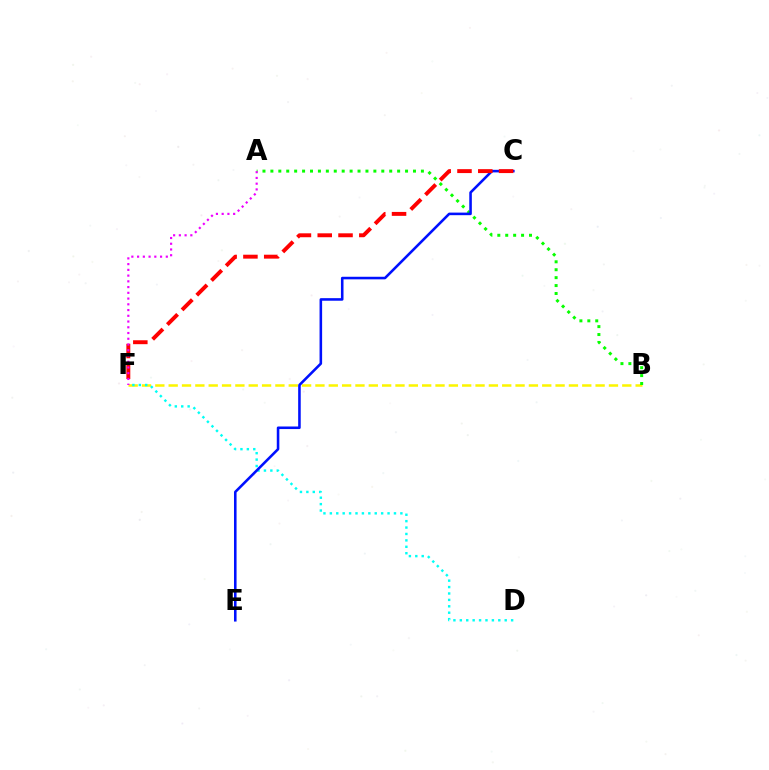{('B', 'F'): [{'color': '#fcf500', 'line_style': 'dashed', 'thickness': 1.81}], ('D', 'F'): [{'color': '#00fff6', 'line_style': 'dotted', 'thickness': 1.74}], ('A', 'B'): [{'color': '#08ff00', 'line_style': 'dotted', 'thickness': 2.15}], ('C', 'E'): [{'color': '#0010ff', 'line_style': 'solid', 'thickness': 1.85}], ('C', 'F'): [{'color': '#ff0000', 'line_style': 'dashed', 'thickness': 2.82}], ('A', 'F'): [{'color': '#ee00ff', 'line_style': 'dotted', 'thickness': 1.56}]}